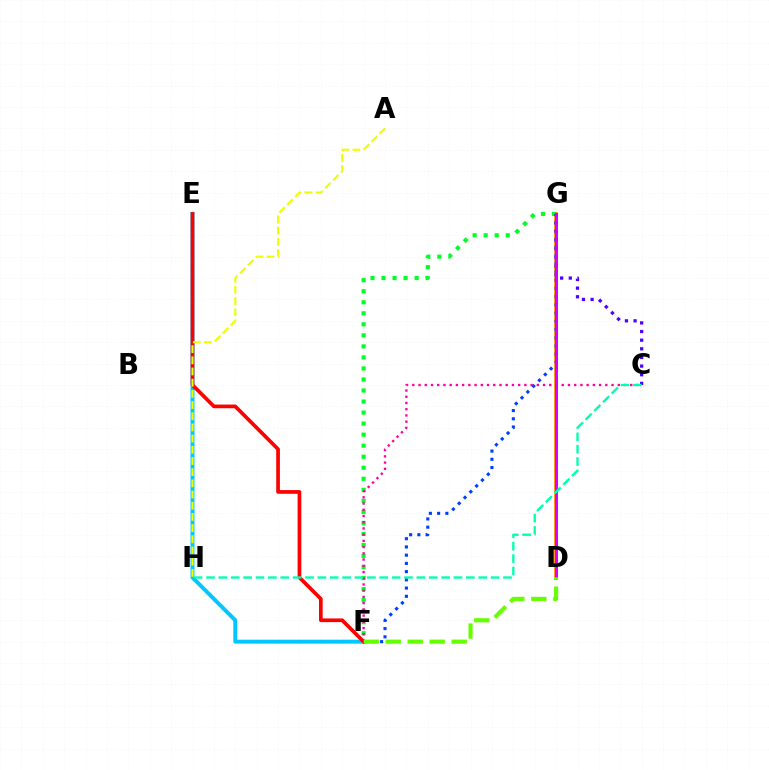{('D', 'G'): [{'color': '#ff8800', 'line_style': 'solid', 'thickness': 2.7}, {'color': '#d600ff', 'line_style': 'solid', 'thickness': 2.09}], ('F', 'G'): [{'color': '#00ff27', 'line_style': 'dotted', 'thickness': 3.0}, {'color': '#003fff', 'line_style': 'dotted', 'thickness': 2.24}], ('C', 'F'): [{'color': '#ff00a0', 'line_style': 'dotted', 'thickness': 1.69}], ('E', 'F'): [{'color': '#00c7ff', 'line_style': 'solid', 'thickness': 2.84}, {'color': '#ff0000', 'line_style': 'solid', 'thickness': 2.66}], ('A', 'H'): [{'color': '#eeff00', 'line_style': 'dashed', 'thickness': 1.52}], ('C', 'G'): [{'color': '#4f00ff', 'line_style': 'dotted', 'thickness': 2.35}], ('C', 'H'): [{'color': '#00ffaf', 'line_style': 'dashed', 'thickness': 1.68}], ('D', 'F'): [{'color': '#66ff00', 'line_style': 'dashed', 'thickness': 2.99}]}